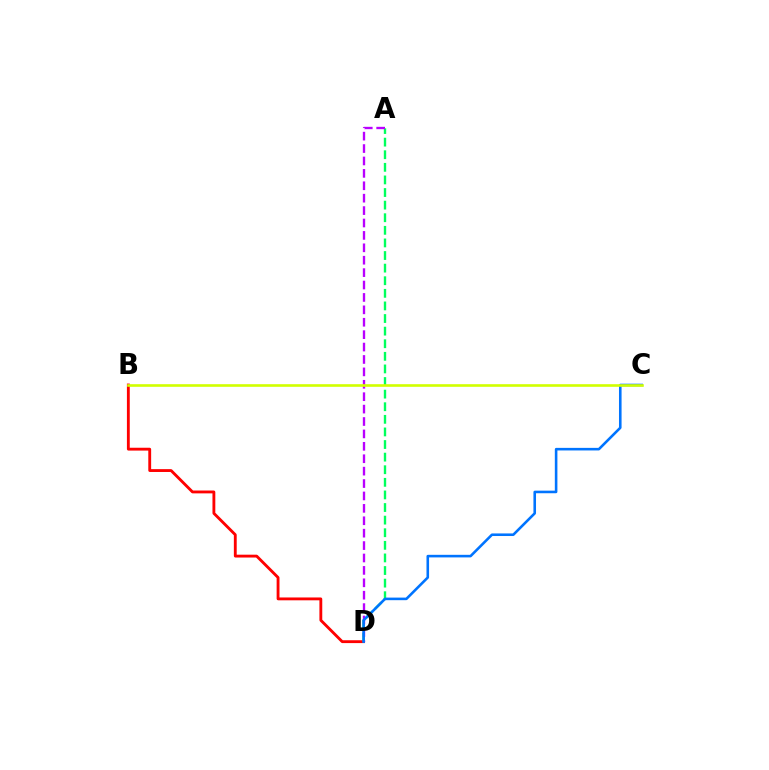{('B', 'D'): [{'color': '#ff0000', 'line_style': 'solid', 'thickness': 2.05}], ('A', 'D'): [{'color': '#00ff5c', 'line_style': 'dashed', 'thickness': 1.71}, {'color': '#b900ff', 'line_style': 'dashed', 'thickness': 1.69}], ('C', 'D'): [{'color': '#0074ff', 'line_style': 'solid', 'thickness': 1.86}], ('B', 'C'): [{'color': '#d1ff00', 'line_style': 'solid', 'thickness': 1.89}]}